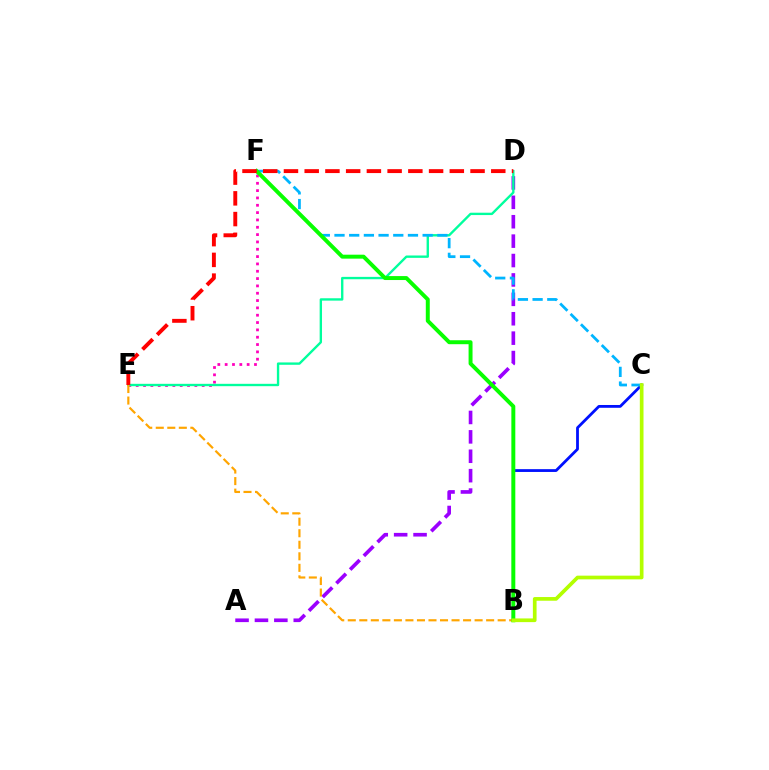{('A', 'D'): [{'color': '#9b00ff', 'line_style': 'dashed', 'thickness': 2.64}], ('E', 'F'): [{'color': '#ff00bd', 'line_style': 'dotted', 'thickness': 1.99}], ('D', 'E'): [{'color': '#00ff9d', 'line_style': 'solid', 'thickness': 1.7}, {'color': '#ff0000', 'line_style': 'dashed', 'thickness': 2.82}], ('B', 'E'): [{'color': '#ffa500', 'line_style': 'dashed', 'thickness': 1.57}], ('B', 'C'): [{'color': '#0010ff', 'line_style': 'solid', 'thickness': 2.01}, {'color': '#b3ff00', 'line_style': 'solid', 'thickness': 2.66}], ('C', 'F'): [{'color': '#00b5ff', 'line_style': 'dashed', 'thickness': 2.0}], ('B', 'F'): [{'color': '#08ff00', 'line_style': 'solid', 'thickness': 2.84}]}